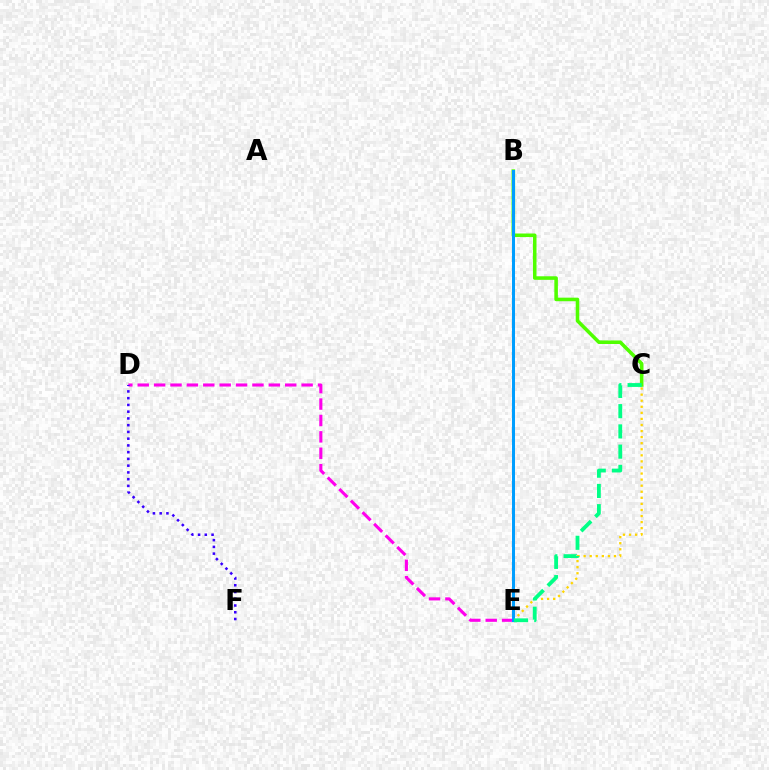{('D', 'E'): [{'color': '#ff00ed', 'line_style': 'dashed', 'thickness': 2.23}], ('B', 'C'): [{'color': '#4fff00', 'line_style': 'solid', 'thickness': 2.56}], ('C', 'E'): [{'color': '#ffd500', 'line_style': 'dotted', 'thickness': 1.65}, {'color': '#00ff86', 'line_style': 'dashed', 'thickness': 2.75}], ('D', 'F'): [{'color': '#3700ff', 'line_style': 'dotted', 'thickness': 1.83}], ('B', 'E'): [{'color': '#ff0000', 'line_style': 'dashed', 'thickness': 1.99}, {'color': '#009eff', 'line_style': 'solid', 'thickness': 2.17}]}